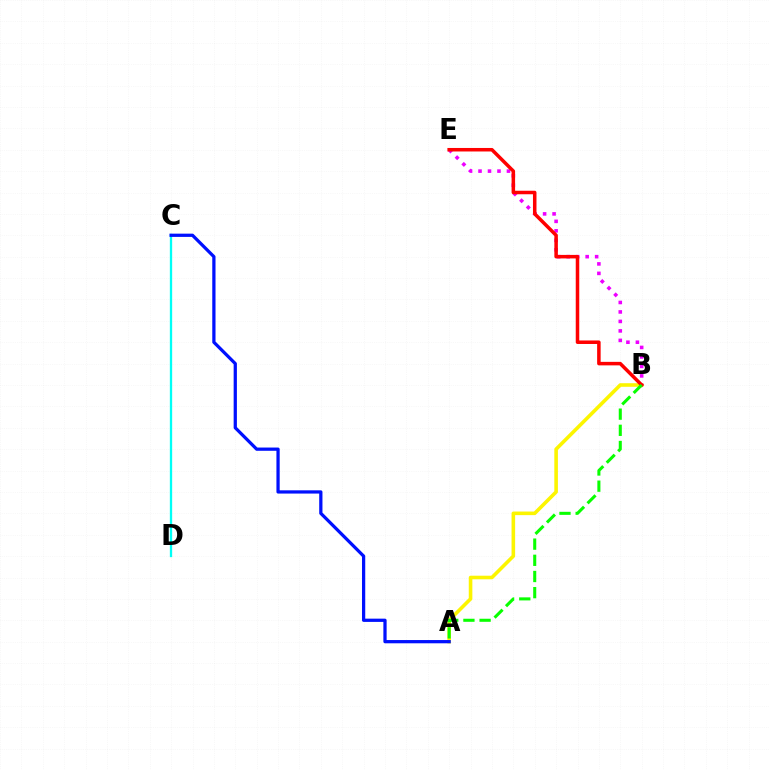{('C', 'D'): [{'color': '#00fff6', 'line_style': 'solid', 'thickness': 1.67}], ('A', 'B'): [{'color': '#fcf500', 'line_style': 'solid', 'thickness': 2.59}, {'color': '#08ff00', 'line_style': 'dashed', 'thickness': 2.2}], ('B', 'E'): [{'color': '#ee00ff', 'line_style': 'dotted', 'thickness': 2.58}, {'color': '#ff0000', 'line_style': 'solid', 'thickness': 2.53}], ('A', 'C'): [{'color': '#0010ff', 'line_style': 'solid', 'thickness': 2.34}]}